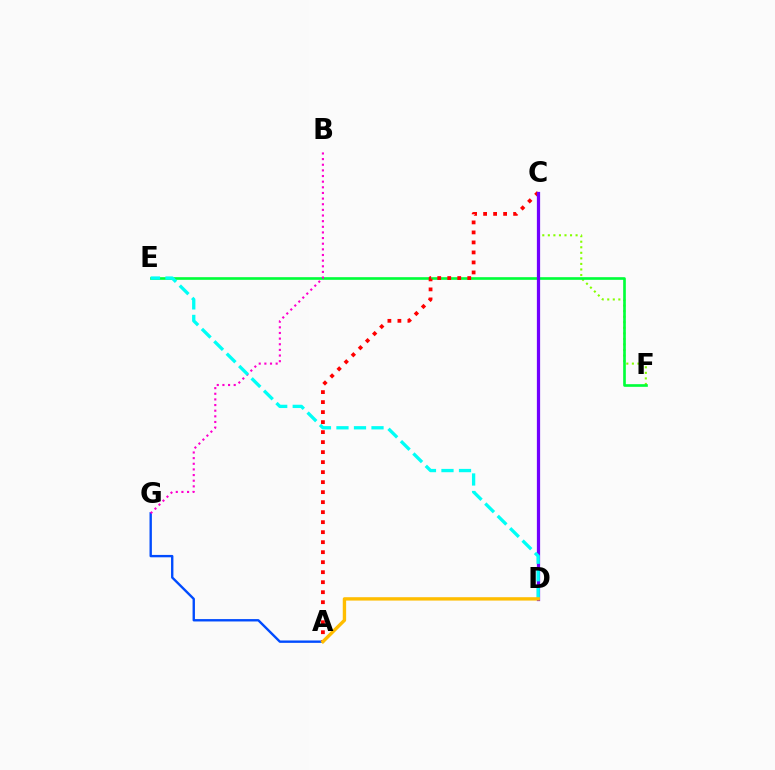{('A', 'G'): [{'color': '#004bff', 'line_style': 'solid', 'thickness': 1.71}], ('C', 'F'): [{'color': '#84ff00', 'line_style': 'dotted', 'thickness': 1.51}], ('E', 'F'): [{'color': '#00ff39', 'line_style': 'solid', 'thickness': 1.9}], ('A', 'C'): [{'color': '#ff0000', 'line_style': 'dotted', 'thickness': 2.72}], ('B', 'G'): [{'color': '#ff00cf', 'line_style': 'dotted', 'thickness': 1.53}], ('C', 'D'): [{'color': '#7200ff', 'line_style': 'solid', 'thickness': 2.33}], ('D', 'E'): [{'color': '#00fff6', 'line_style': 'dashed', 'thickness': 2.38}], ('A', 'D'): [{'color': '#ffbd00', 'line_style': 'solid', 'thickness': 2.43}]}